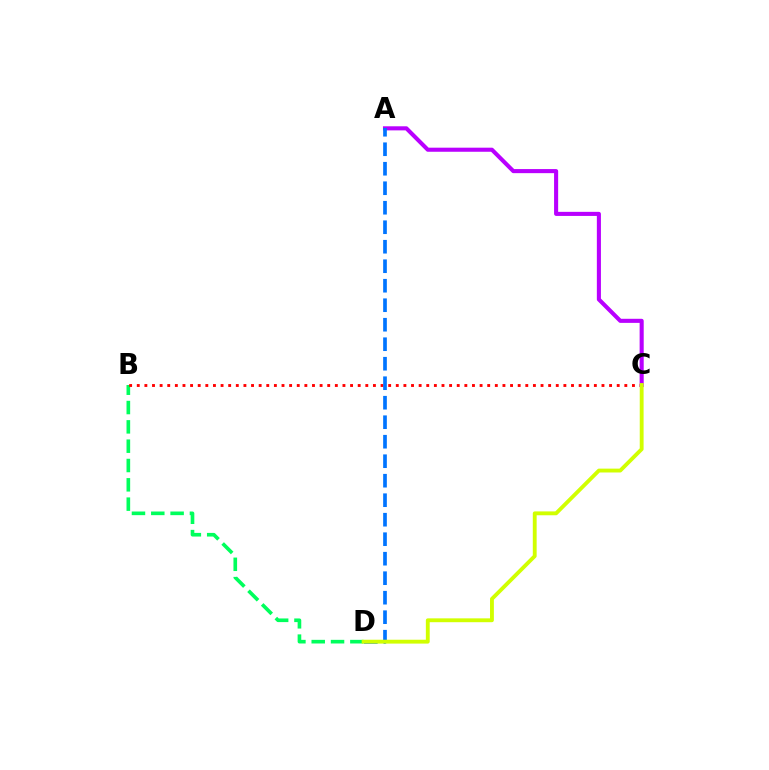{('B', 'D'): [{'color': '#00ff5c', 'line_style': 'dashed', 'thickness': 2.62}], ('B', 'C'): [{'color': '#ff0000', 'line_style': 'dotted', 'thickness': 2.07}], ('A', 'C'): [{'color': '#b900ff', 'line_style': 'solid', 'thickness': 2.94}], ('A', 'D'): [{'color': '#0074ff', 'line_style': 'dashed', 'thickness': 2.65}], ('C', 'D'): [{'color': '#d1ff00', 'line_style': 'solid', 'thickness': 2.78}]}